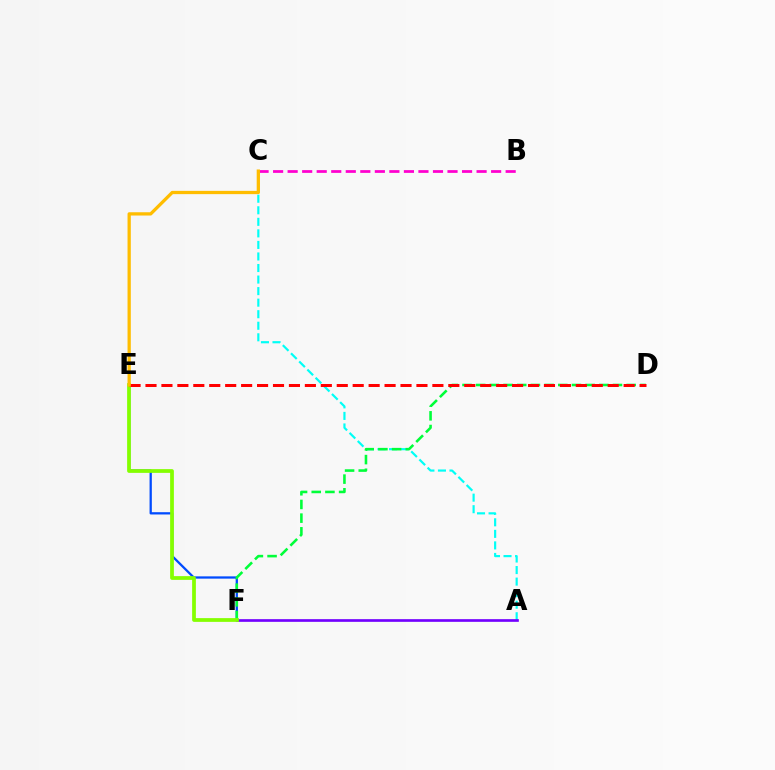{('E', 'F'): [{'color': '#004bff', 'line_style': 'solid', 'thickness': 1.64}, {'color': '#84ff00', 'line_style': 'solid', 'thickness': 2.69}], ('B', 'C'): [{'color': '#ff00cf', 'line_style': 'dashed', 'thickness': 1.97}], ('A', 'C'): [{'color': '#00fff6', 'line_style': 'dashed', 'thickness': 1.57}], ('D', 'F'): [{'color': '#00ff39', 'line_style': 'dashed', 'thickness': 1.86}], ('A', 'F'): [{'color': '#7200ff', 'line_style': 'solid', 'thickness': 1.92}], ('D', 'E'): [{'color': '#ff0000', 'line_style': 'dashed', 'thickness': 2.17}], ('C', 'E'): [{'color': '#ffbd00', 'line_style': 'solid', 'thickness': 2.36}]}